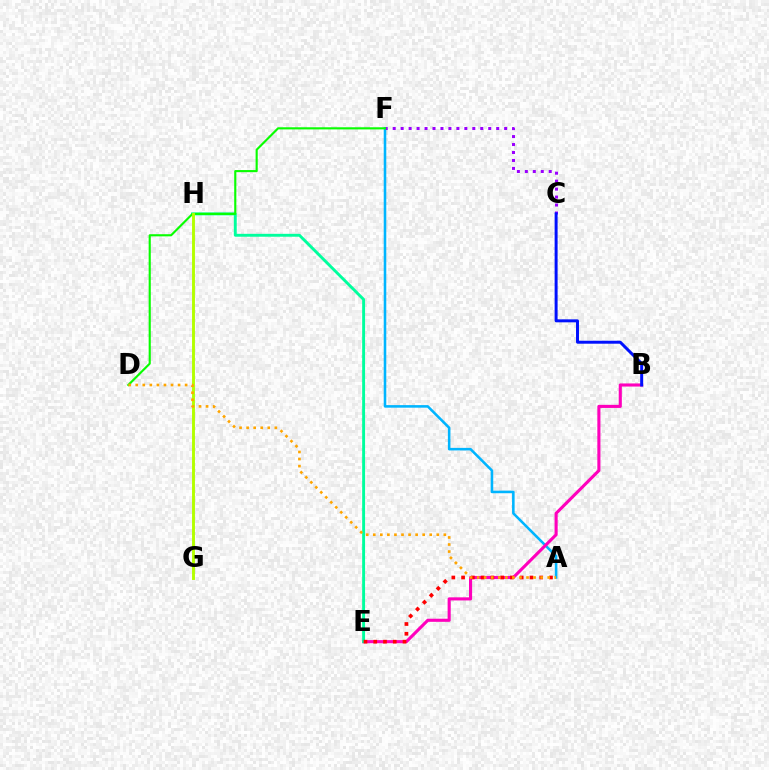{('A', 'F'): [{'color': '#00b5ff', 'line_style': 'solid', 'thickness': 1.85}], ('C', 'F'): [{'color': '#9b00ff', 'line_style': 'dotted', 'thickness': 2.16}], ('B', 'E'): [{'color': '#ff00bd', 'line_style': 'solid', 'thickness': 2.23}], ('E', 'H'): [{'color': '#00ff9d', 'line_style': 'solid', 'thickness': 2.09}], ('B', 'C'): [{'color': '#0010ff', 'line_style': 'solid', 'thickness': 2.14}], ('D', 'F'): [{'color': '#08ff00', 'line_style': 'solid', 'thickness': 1.53}], ('A', 'E'): [{'color': '#ff0000', 'line_style': 'dotted', 'thickness': 2.65}], ('G', 'H'): [{'color': '#b3ff00', 'line_style': 'solid', 'thickness': 2.09}], ('A', 'D'): [{'color': '#ffa500', 'line_style': 'dotted', 'thickness': 1.92}]}